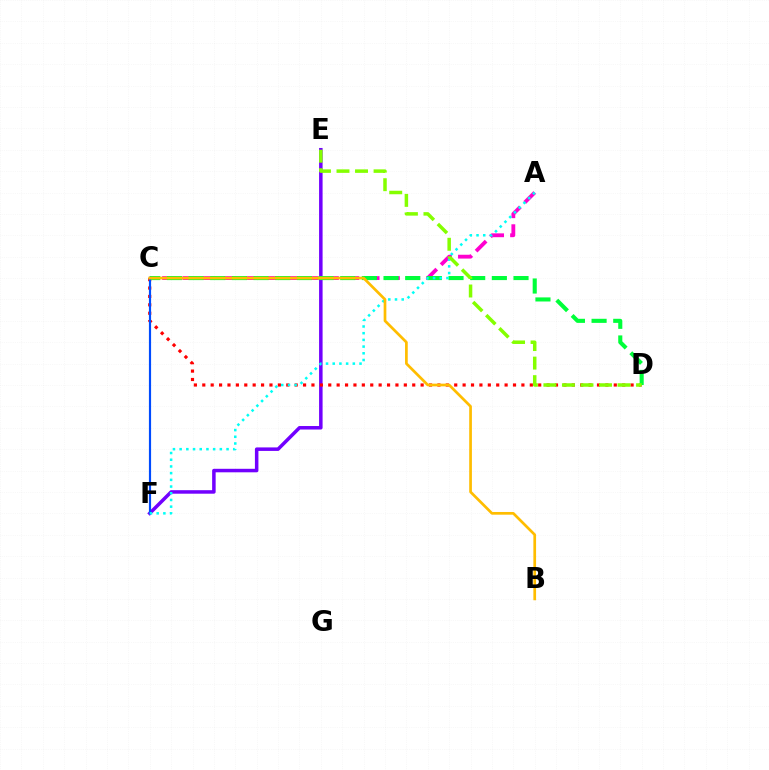{('A', 'C'): [{'color': '#ff00cf', 'line_style': 'dashed', 'thickness': 2.76}], ('E', 'F'): [{'color': '#7200ff', 'line_style': 'solid', 'thickness': 2.53}], ('C', 'D'): [{'color': '#ff0000', 'line_style': 'dotted', 'thickness': 2.28}, {'color': '#00ff39', 'line_style': 'dashed', 'thickness': 2.94}], ('C', 'F'): [{'color': '#004bff', 'line_style': 'solid', 'thickness': 1.56}], ('A', 'F'): [{'color': '#00fff6', 'line_style': 'dotted', 'thickness': 1.82}], ('D', 'E'): [{'color': '#84ff00', 'line_style': 'dashed', 'thickness': 2.52}], ('B', 'C'): [{'color': '#ffbd00', 'line_style': 'solid', 'thickness': 1.95}]}